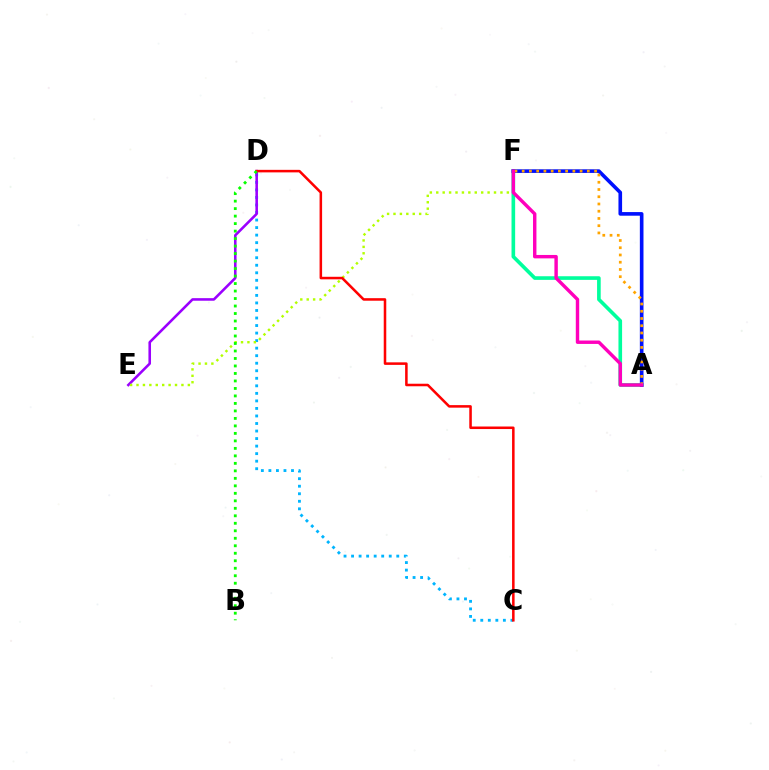{('C', 'D'): [{'color': '#00b5ff', 'line_style': 'dotted', 'thickness': 2.05}, {'color': '#ff0000', 'line_style': 'solid', 'thickness': 1.83}], ('A', 'F'): [{'color': '#00ff9d', 'line_style': 'solid', 'thickness': 2.62}, {'color': '#0010ff', 'line_style': 'solid', 'thickness': 2.62}, {'color': '#ffa500', 'line_style': 'dotted', 'thickness': 1.97}, {'color': '#ff00bd', 'line_style': 'solid', 'thickness': 2.46}], ('D', 'E'): [{'color': '#9b00ff', 'line_style': 'solid', 'thickness': 1.86}], ('E', 'F'): [{'color': '#b3ff00', 'line_style': 'dotted', 'thickness': 1.74}], ('B', 'D'): [{'color': '#08ff00', 'line_style': 'dotted', 'thickness': 2.04}]}